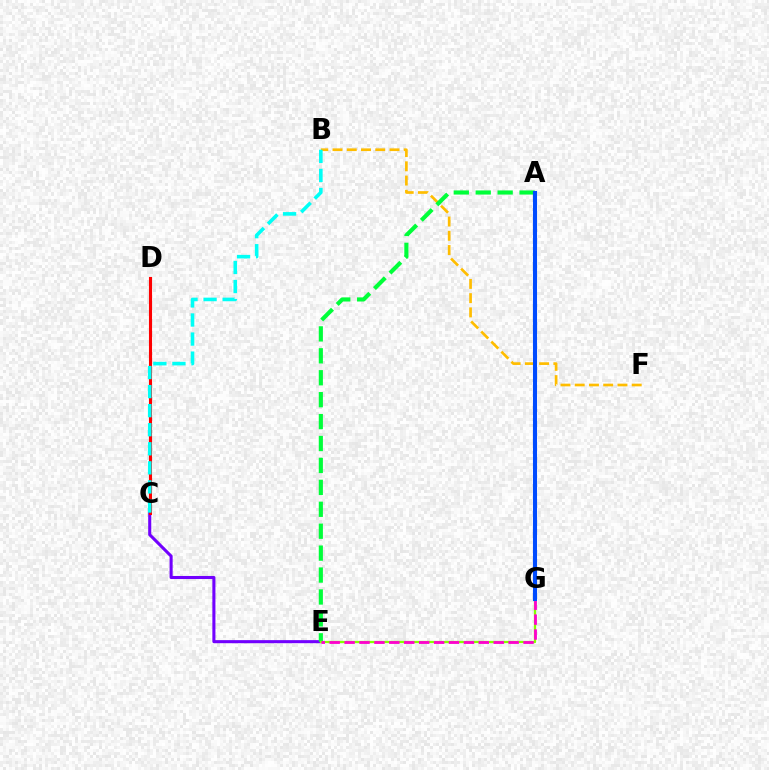{('B', 'F'): [{'color': '#ffbd00', 'line_style': 'dashed', 'thickness': 1.94}], ('C', 'E'): [{'color': '#7200ff', 'line_style': 'solid', 'thickness': 2.21}], ('C', 'D'): [{'color': '#ff0000', 'line_style': 'solid', 'thickness': 2.23}], ('A', 'E'): [{'color': '#00ff39', 'line_style': 'dashed', 'thickness': 2.98}], ('E', 'G'): [{'color': '#84ff00', 'line_style': 'solid', 'thickness': 1.62}, {'color': '#ff00cf', 'line_style': 'dashed', 'thickness': 2.03}], ('B', 'C'): [{'color': '#00fff6', 'line_style': 'dashed', 'thickness': 2.59}], ('A', 'G'): [{'color': '#004bff', 'line_style': 'solid', 'thickness': 2.93}]}